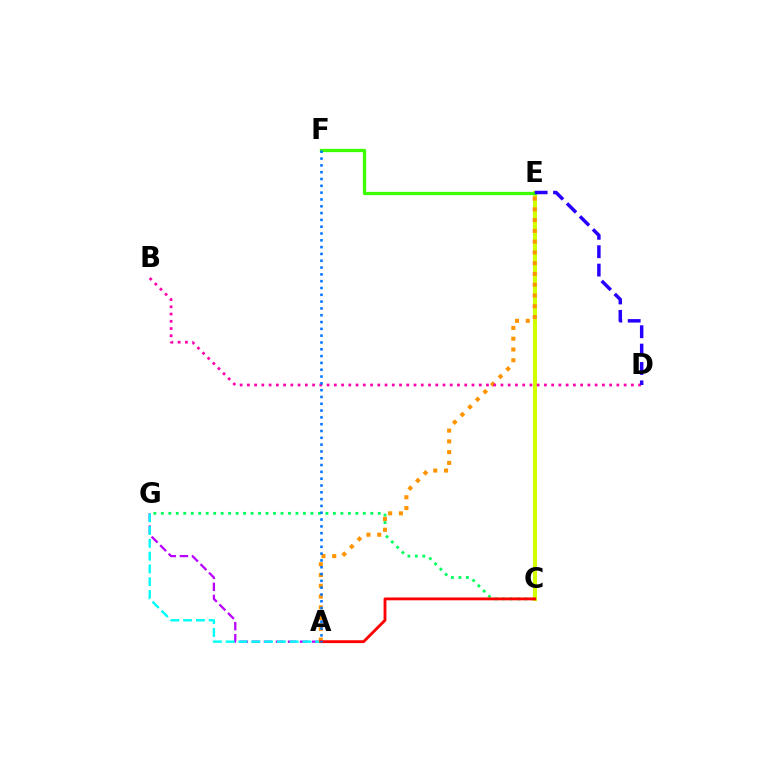{('C', 'G'): [{'color': '#00ff5c', 'line_style': 'dotted', 'thickness': 2.03}], ('A', 'G'): [{'color': '#b900ff', 'line_style': 'dashed', 'thickness': 1.64}, {'color': '#00fff6', 'line_style': 'dashed', 'thickness': 1.74}], ('C', 'E'): [{'color': '#d1ff00', 'line_style': 'solid', 'thickness': 2.94}], ('E', 'F'): [{'color': '#3dff00', 'line_style': 'solid', 'thickness': 2.36}], ('A', 'E'): [{'color': '#ff9400', 'line_style': 'dotted', 'thickness': 2.93}], ('B', 'D'): [{'color': '#ff00ac', 'line_style': 'dotted', 'thickness': 1.97}], ('A', 'C'): [{'color': '#ff0000', 'line_style': 'solid', 'thickness': 2.05}], ('D', 'E'): [{'color': '#2500ff', 'line_style': 'dashed', 'thickness': 2.5}], ('A', 'F'): [{'color': '#0074ff', 'line_style': 'dotted', 'thickness': 1.85}]}